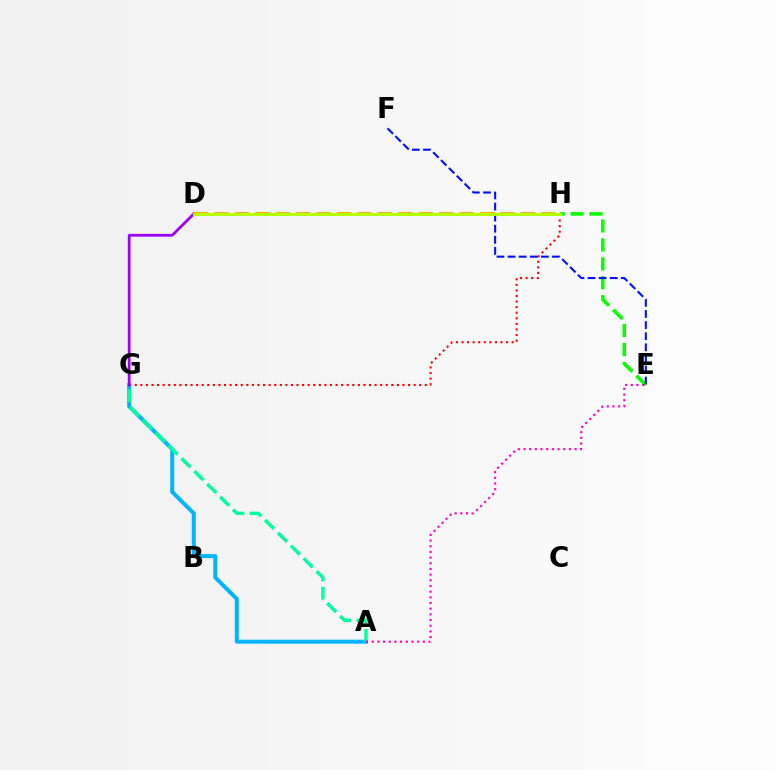{('G', 'H'): [{'color': '#ff0000', 'line_style': 'dotted', 'thickness': 1.52}], ('A', 'G'): [{'color': '#00b5ff', 'line_style': 'solid', 'thickness': 2.87}, {'color': '#00ff9d', 'line_style': 'dashed', 'thickness': 2.47}], ('E', 'H'): [{'color': '#08ff00', 'line_style': 'dashed', 'thickness': 2.57}], ('E', 'F'): [{'color': '#0010ff', 'line_style': 'dashed', 'thickness': 1.51}], ('D', 'G'): [{'color': '#9b00ff', 'line_style': 'solid', 'thickness': 1.98}], ('D', 'H'): [{'color': '#ffa500', 'line_style': 'dashed', 'thickness': 2.78}, {'color': '#b3ff00', 'line_style': 'solid', 'thickness': 2.19}], ('A', 'E'): [{'color': '#ff00bd', 'line_style': 'dotted', 'thickness': 1.54}]}